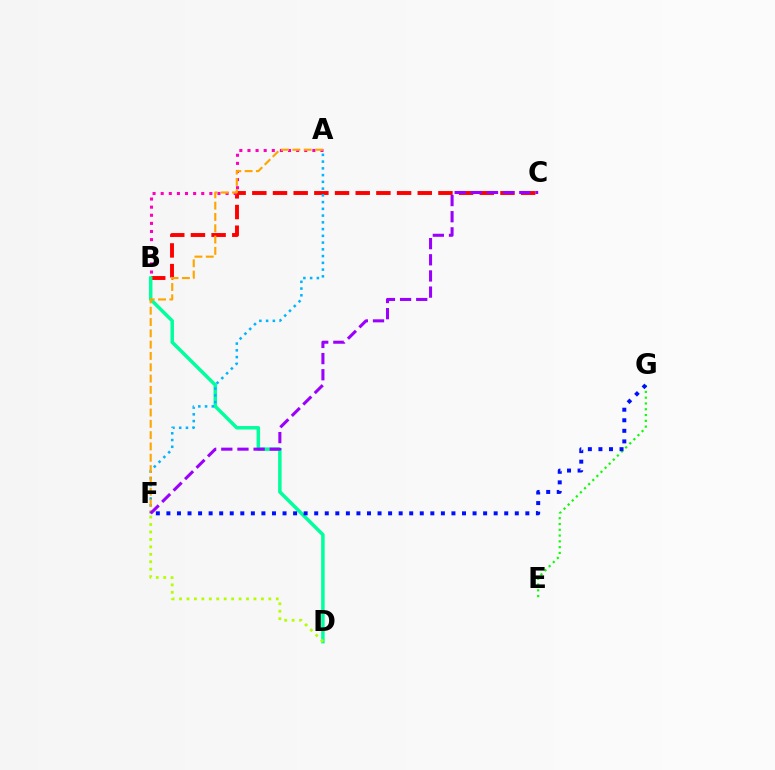{('B', 'C'): [{'color': '#ff0000', 'line_style': 'dashed', 'thickness': 2.81}], ('A', 'B'): [{'color': '#ff00bd', 'line_style': 'dotted', 'thickness': 2.2}], ('B', 'D'): [{'color': '#00ff9d', 'line_style': 'solid', 'thickness': 2.51}], ('A', 'F'): [{'color': '#00b5ff', 'line_style': 'dotted', 'thickness': 1.83}, {'color': '#ffa500', 'line_style': 'dashed', 'thickness': 1.54}], ('D', 'F'): [{'color': '#b3ff00', 'line_style': 'dotted', 'thickness': 2.02}], ('E', 'G'): [{'color': '#08ff00', 'line_style': 'dotted', 'thickness': 1.57}], ('F', 'G'): [{'color': '#0010ff', 'line_style': 'dotted', 'thickness': 2.87}], ('C', 'F'): [{'color': '#9b00ff', 'line_style': 'dashed', 'thickness': 2.19}]}